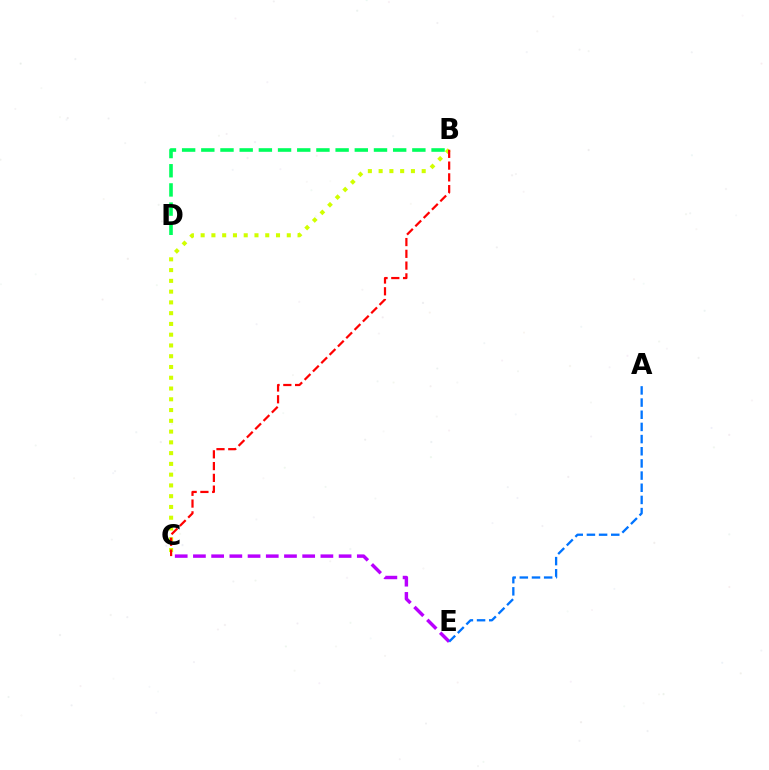{('C', 'E'): [{'color': '#b900ff', 'line_style': 'dashed', 'thickness': 2.47}], ('B', 'D'): [{'color': '#00ff5c', 'line_style': 'dashed', 'thickness': 2.61}], ('B', 'C'): [{'color': '#d1ff00', 'line_style': 'dotted', 'thickness': 2.93}, {'color': '#ff0000', 'line_style': 'dashed', 'thickness': 1.6}], ('A', 'E'): [{'color': '#0074ff', 'line_style': 'dashed', 'thickness': 1.65}]}